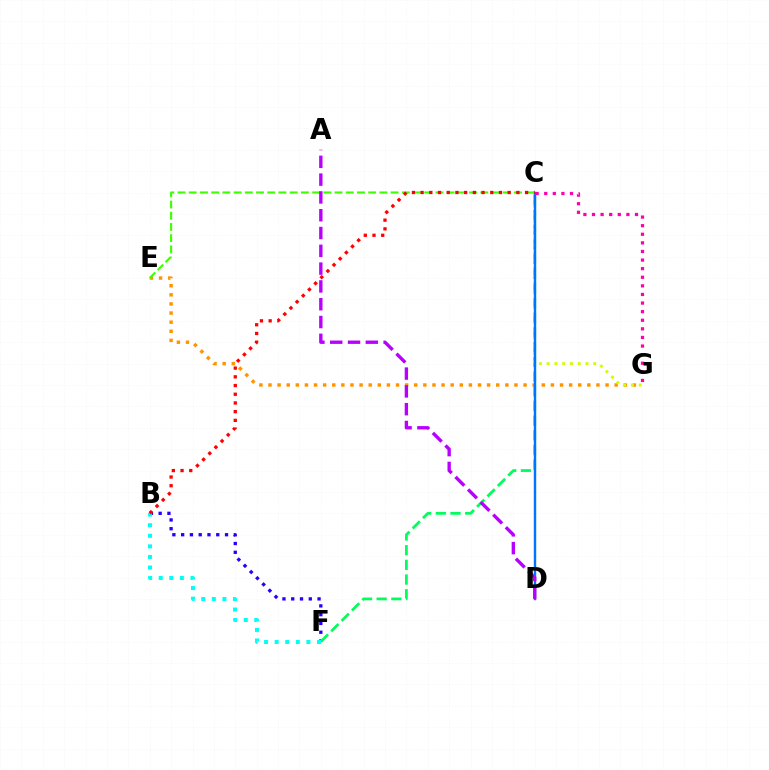{('B', 'F'): [{'color': '#2500ff', 'line_style': 'dotted', 'thickness': 2.38}, {'color': '#00fff6', 'line_style': 'dotted', 'thickness': 2.88}], ('C', 'F'): [{'color': '#00ff5c', 'line_style': 'dashed', 'thickness': 2.0}], ('E', 'G'): [{'color': '#ff9400', 'line_style': 'dotted', 'thickness': 2.48}], ('C', 'G'): [{'color': '#d1ff00', 'line_style': 'dotted', 'thickness': 2.11}, {'color': '#ff00ac', 'line_style': 'dotted', 'thickness': 2.34}], ('C', 'E'): [{'color': '#3dff00', 'line_style': 'dashed', 'thickness': 1.52}], ('C', 'D'): [{'color': '#0074ff', 'line_style': 'solid', 'thickness': 1.74}], ('A', 'D'): [{'color': '#b900ff', 'line_style': 'dashed', 'thickness': 2.42}], ('B', 'C'): [{'color': '#ff0000', 'line_style': 'dotted', 'thickness': 2.37}]}